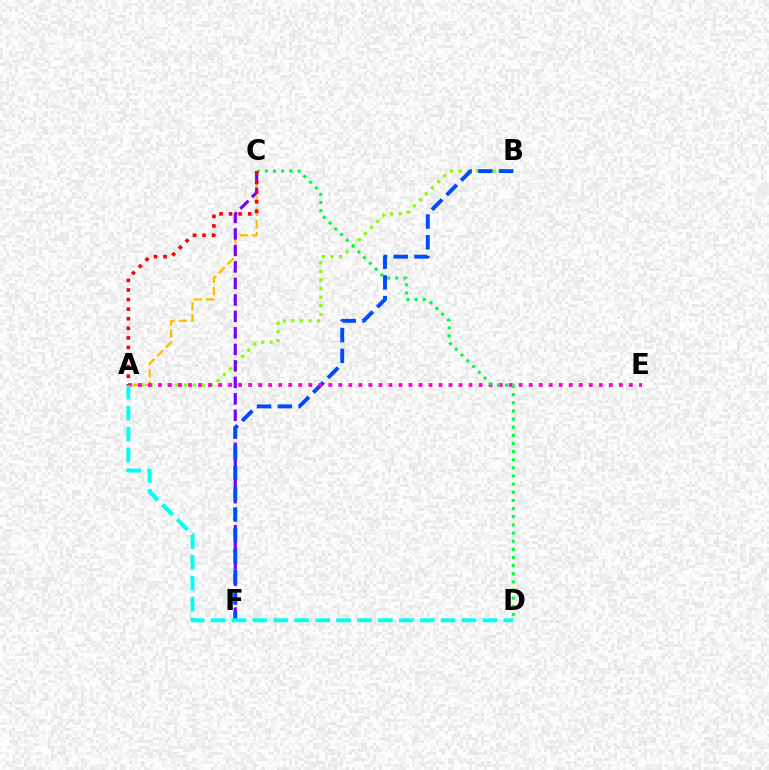{('A', 'B'): [{'color': '#84ff00', 'line_style': 'dotted', 'thickness': 2.34}], ('A', 'C'): [{'color': '#ffbd00', 'line_style': 'dashed', 'thickness': 1.65}, {'color': '#ff0000', 'line_style': 'dotted', 'thickness': 2.6}], ('C', 'F'): [{'color': '#7200ff', 'line_style': 'dashed', 'thickness': 2.24}], ('B', 'F'): [{'color': '#004bff', 'line_style': 'dashed', 'thickness': 2.82}], ('A', 'E'): [{'color': '#ff00cf', 'line_style': 'dotted', 'thickness': 2.72}], ('C', 'D'): [{'color': '#00ff39', 'line_style': 'dotted', 'thickness': 2.21}], ('A', 'D'): [{'color': '#00fff6', 'line_style': 'dashed', 'thickness': 2.84}]}